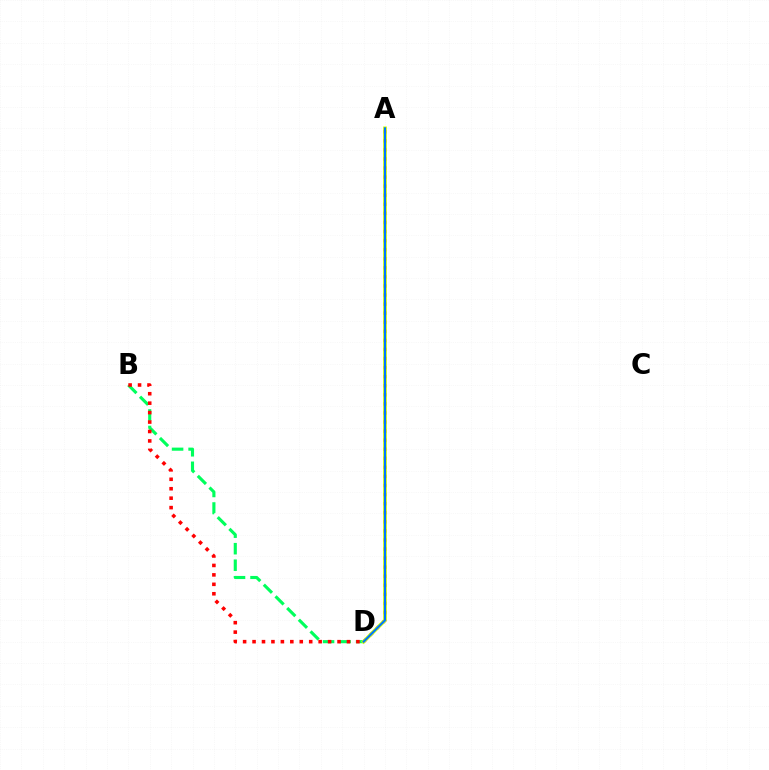{('B', 'D'): [{'color': '#00ff5c', 'line_style': 'dashed', 'thickness': 2.24}, {'color': '#ff0000', 'line_style': 'dotted', 'thickness': 2.57}], ('A', 'D'): [{'color': '#b900ff', 'line_style': 'dotted', 'thickness': 2.46}, {'color': '#d1ff00', 'line_style': 'solid', 'thickness': 2.66}, {'color': '#0074ff', 'line_style': 'solid', 'thickness': 1.5}]}